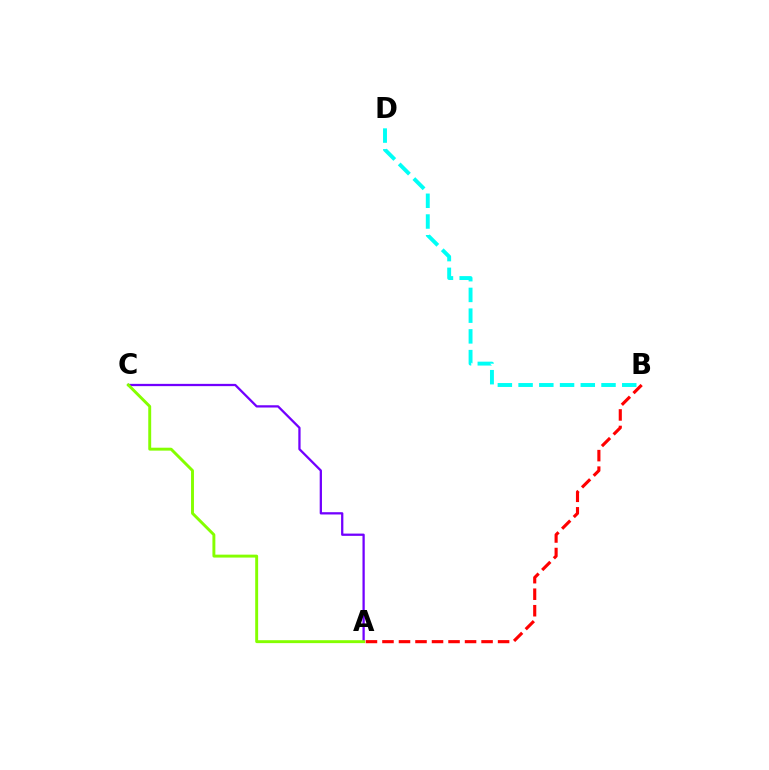{('A', 'B'): [{'color': '#ff0000', 'line_style': 'dashed', 'thickness': 2.24}], ('A', 'C'): [{'color': '#7200ff', 'line_style': 'solid', 'thickness': 1.64}, {'color': '#84ff00', 'line_style': 'solid', 'thickness': 2.1}], ('B', 'D'): [{'color': '#00fff6', 'line_style': 'dashed', 'thickness': 2.82}]}